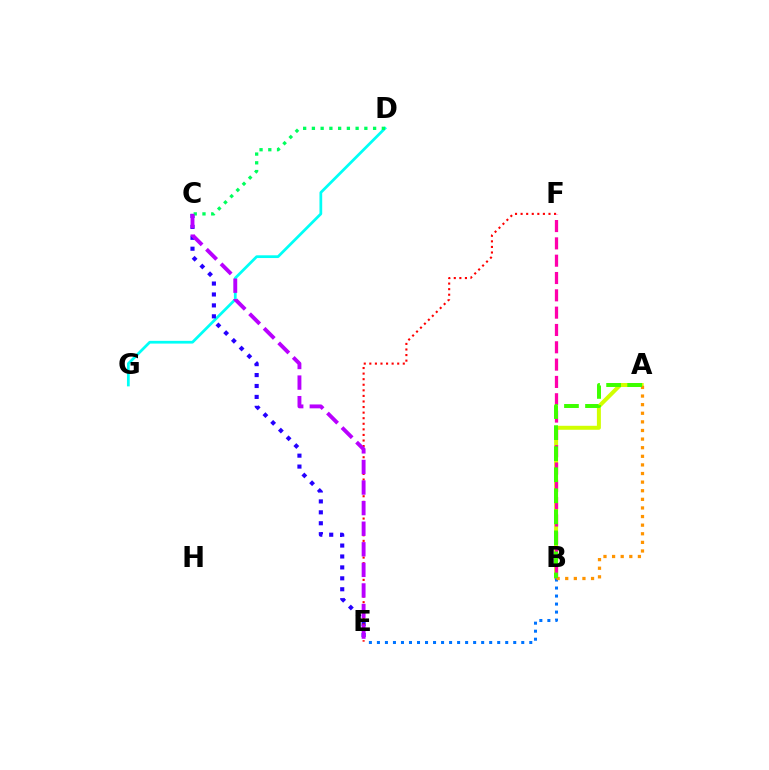{('D', 'G'): [{'color': '#00fff6', 'line_style': 'solid', 'thickness': 1.97}], ('C', 'E'): [{'color': '#2500ff', 'line_style': 'dotted', 'thickness': 2.97}, {'color': '#b900ff', 'line_style': 'dashed', 'thickness': 2.8}], ('E', 'F'): [{'color': '#ff0000', 'line_style': 'dotted', 'thickness': 1.51}], ('A', 'B'): [{'color': '#d1ff00', 'line_style': 'solid', 'thickness': 2.87}, {'color': '#ff9400', 'line_style': 'dotted', 'thickness': 2.34}, {'color': '#3dff00', 'line_style': 'dashed', 'thickness': 2.86}], ('B', 'F'): [{'color': '#ff00ac', 'line_style': 'dashed', 'thickness': 2.35}], ('B', 'E'): [{'color': '#0074ff', 'line_style': 'dotted', 'thickness': 2.18}], ('C', 'D'): [{'color': '#00ff5c', 'line_style': 'dotted', 'thickness': 2.38}]}